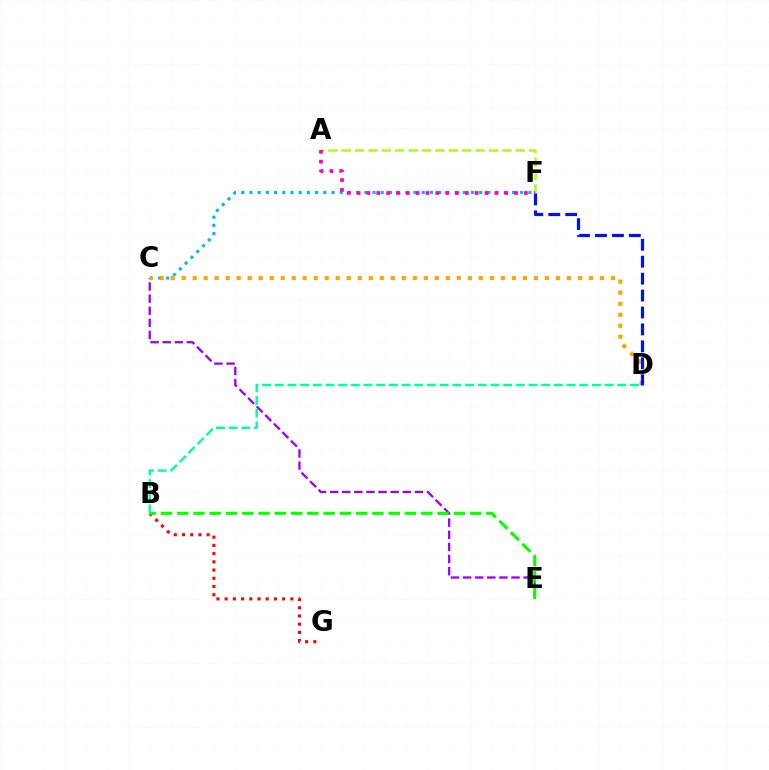{('A', 'F'): [{'color': '#b3ff00', 'line_style': 'dashed', 'thickness': 1.82}, {'color': '#ff00bd', 'line_style': 'dotted', 'thickness': 2.67}], ('B', 'G'): [{'color': '#ff0000', 'line_style': 'dotted', 'thickness': 2.23}], ('C', 'E'): [{'color': '#9b00ff', 'line_style': 'dashed', 'thickness': 1.65}], ('C', 'F'): [{'color': '#00b5ff', 'line_style': 'dotted', 'thickness': 2.23}], ('C', 'D'): [{'color': '#ffa500', 'line_style': 'dotted', 'thickness': 2.99}], ('B', 'E'): [{'color': '#08ff00', 'line_style': 'dashed', 'thickness': 2.21}], ('D', 'F'): [{'color': '#0010ff', 'line_style': 'dashed', 'thickness': 2.3}], ('B', 'D'): [{'color': '#00ff9d', 'line_style': 'dashed', 'thickness': 1.72}]}